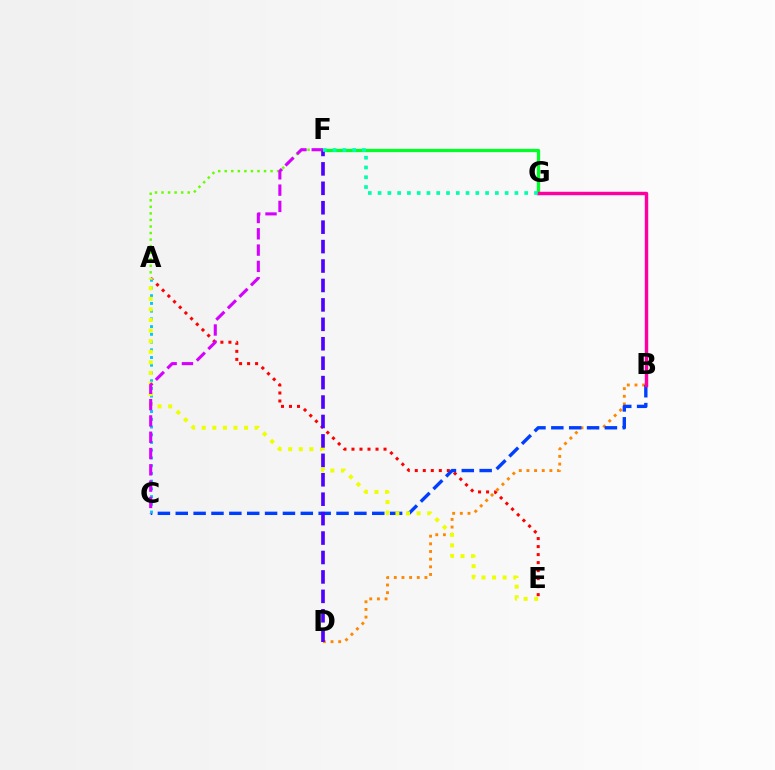{('A', 'E'): [{'color': '#ff0000', 'line_style': 'dotted', 'thickness': 2.18}, {'color': '#eeff00', 'line_style': 'dotted', 'thickness': 2.88}], ('B', 'D'): [{'color': '#ff8800', 'line_style': 'dotted', 'thickness': 2.08}], ('A', 'F'): [{'color': '#66ff00', 'line_style': 'dotted', 'thickness': 1.78}], ('B', 'C'): [{'color': '#003fff', 'line_style': 'dashed', 'thickness': 2.43}], ('A', 'C'): [{'color': '#00c7ff', 'line_style': 'dotted', 'thickness': 2.1}], ('F', 'G'): [{'color': '#00ff27', 'line_style': 'solid', 'thickness': 2.36}, {'color': '#00ffaf', 'line_style': 'dotted', 'thickness': 2.66}], ('B', 'G'): [{'color': '#ff00a0', 'line_style': 'solid', 'thickness': 2.47}], ('D', 'F'): [{'color': '#4f00ff', 'line_style': 'dashed', 'thickness': 2.64}], ('C', 'F'): [{'color': '#d600ff', 'line_style': 'dashed', 'thickness': 2.21}]}